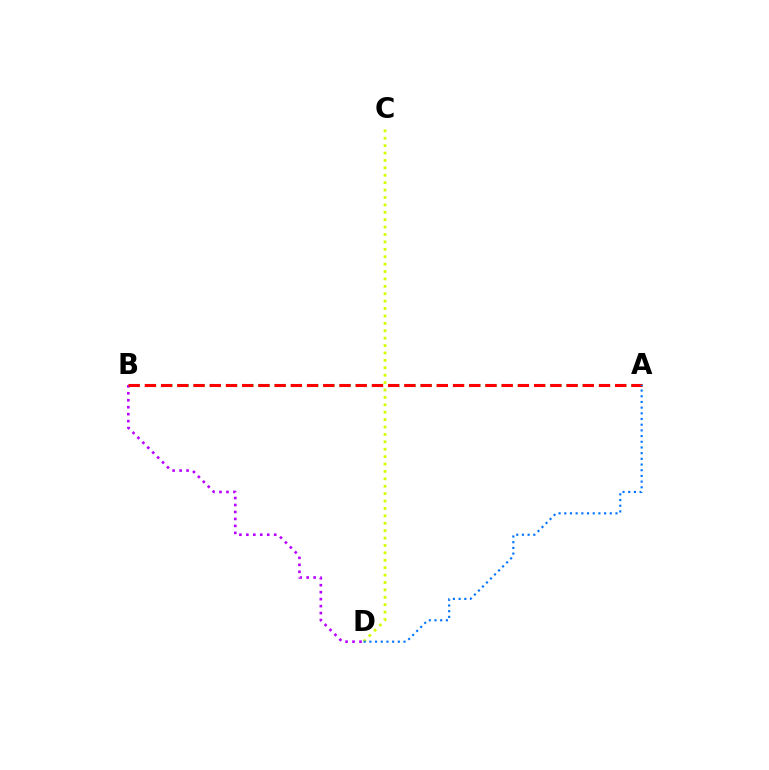{('C', 'D'): [{'color': '#d1ff00', 'line_style': 'dotted', 'thickness': 2.01}], ('A', 'B'): [{'color': '#00ff5c', 'line_style': 'dotted', 'thickness': 2.2}, {'color': '#ff0000', 'line_style': 'dashed', 'thickness': 2.2}], ('B', 'D'): [{'color': '#b900ff', 'line_style': 'dotted', 'thickness': 1.89}], ('A', 'D'): [{'color': '#0074ff', 'line_style': 'dotted', 'thickness': 1.55}]}